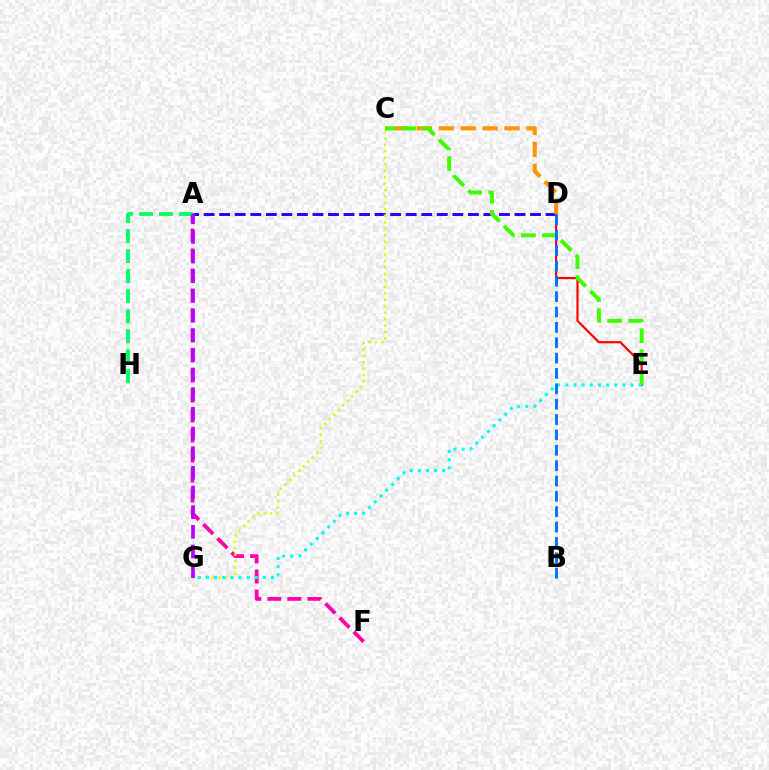{('A', 'F'): [{'color': '#ff00ac', 'line_style': 'dashed', 'thickness': 2.72}], ('A', 'D'): [{'color': '#2500ff', 'line_style': 'dashed', 'thickness': 2.11}], ('D', 'E'): [{'color': '#ff0000', 'line_style': 'solid', 'thickness': 1.58}], ('C', 'G'): [{'color': '#d1ff00', 'line_style': 'dotted', 'thickness': 1.75}], ('C', 'D'): [{'color': '#ff9400', 'line_style': 'dashed', 'thickness': 2.97}], ('C', 'E'): [{'color': '#3dff00', 'line_style': 'dashed', 'thickness': 2.85}], ('E', 'G'): [{'color': '#00fff6', 'line_style': 'dotted', 'thickness': 2.21}], ('A', 'H'): [{'color': '#00ff5c', 'line_style': 'dashed', 'thickness': 2.72}], ('A', 'G'): [{'color': '#b900ff', 'line_style': 'dashed', 'thickness': 2.67}], ('B', 'D'): [{'color': '#0074ff', 'line_style': 'dashed', 'thickness': 2.09}]}